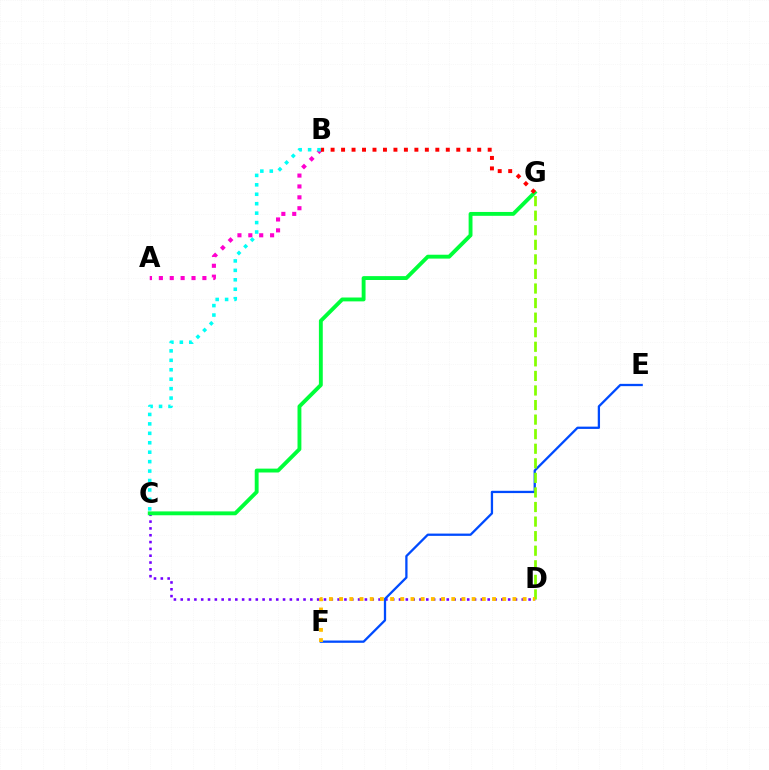{('C', 'D'): [{'color': '#7200ff', 'line_style': 'dotted', 'thickness': 1.85}], ('E', 'F'): [{'color': '#004bff', 'line_style': 'solid', 'thickness': 1.65}], ('C', 'G'): [{'color': '#00ff39', 'line_style': 'solid', 'thickness': 2.79}], ('A', 'B'): [{'color': '#ff00cf', 'line_style': 'dotted', 'thickness': 2.96}], ('D', 'G'): [{'color': '#84ff00', 'line_style': 'dashed', 'thickness': 1.98}], ('B', 'G'): [{'color': '#ff0000', 'line_style': 'dotted', 'thickness': 2.85}], ('B', 'C'): [{'color': '#00fff6', 'line_style': 'dotted', 'thickness': 2.56}], ('D', 'F'): [{'color': '#ffbd00', 'line_style': 'dotted', 'thickness': 2.77}]}